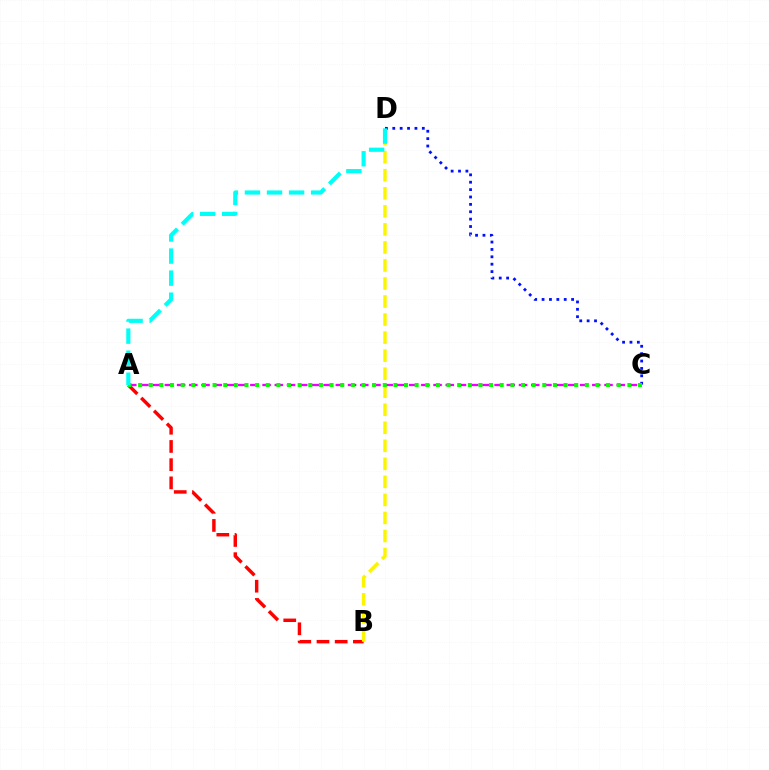{('C', 'D'): [{'color': '#0010ff', 'line_style': 'dotted', 'thickness': 2.01}], ('A', 'B'): [{'color': '#ff0000', 'line_style': 'dashed', 'thickness': 2.47}], ('B', 'D'): [{'color': '#fcf500', 'line_style': 'dashed', 'thickness': 2.45}], ('A', 'C'): [{'color': '#ee00ff', 'line_style': 'dashed', 'thickness': 1.66}, {'color': '#08ff00', 'line_style': 'dotted', 'thickness': 2.89}], ('A', 'D'): [{'color': '#00fff6', 'line_style': 'dashed', 'thickness': 3.0}]}